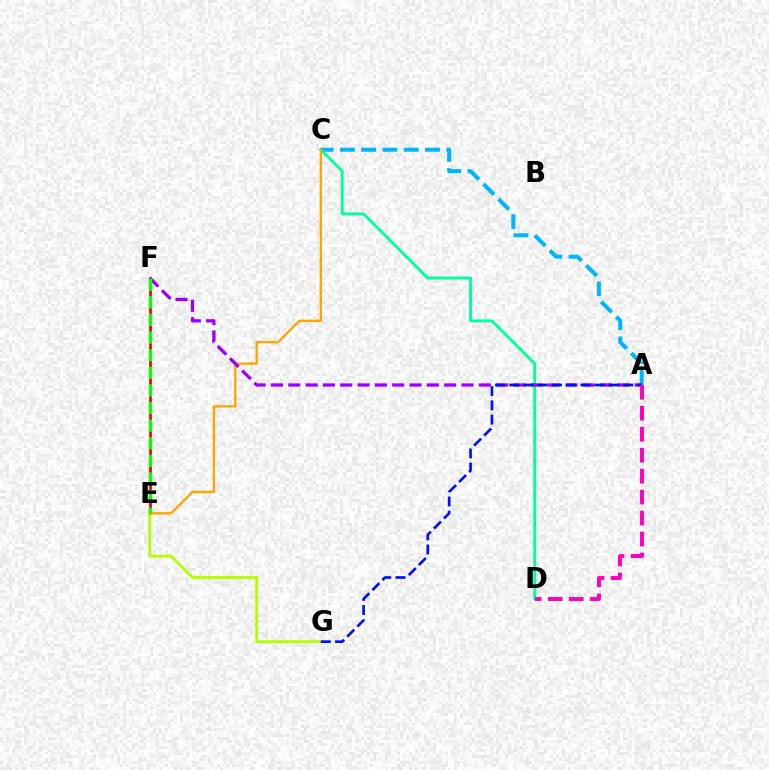{('A', 'C'): [{'color': '#00b5ff', 'line_style': 'dashed', 'thickness': 2.89}], ('E', 'F'): [{'color': '#ff0000', 'line_style': 'solid', 'thickness': 1.99}, {'color': '#08ff00', 'line_style': 'dashed', 'thickness': 2.39}], ('C', 'D'): [{'color': '#00ff9d', 'line_style': 'solid', 'thickness': 2.09}], ('E', 'G'): [{'color': '#b3ff00', 'line_style': 'solid', 'thickness': 2.04}], ('C', 'E'): [{'color': '#ffa500', 'line_style': 'solid', 'thickness': 1.69}], ('A', 'F'): [{'color': '#9b00ff', 'line_style': 'dashed', 'thickness': 2.35}], ('A', 'G'): [{'color': '#0010ff', 'line_style': 'dashed', 'thickness': 1.93}], ('A', 'D'): [{'color': '#ff00bd', 'line_style': 'dashed', 'thickness': 2.85}]}